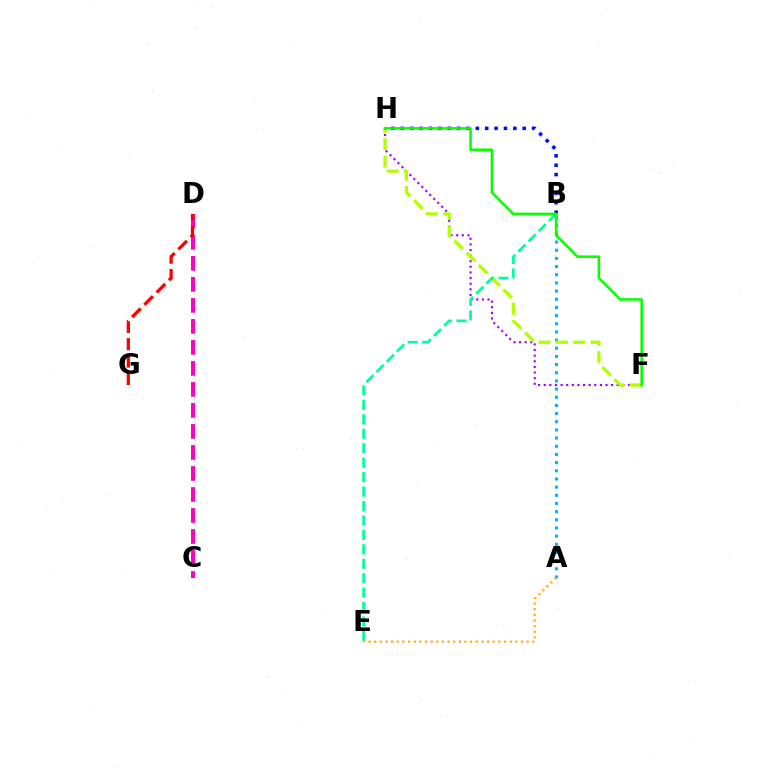{('A', 'B'): [{'color': '#00b5ff', 'line_style': 'dotted', 'thickness': 2.22}], ('F', 'H'): [{'color': '#9b00ff', 'line_style': 'dotted', 'thickness': 1.53}, {'color': '#b3ff00', 'line_style': 'dashed', 'thickness': 2.36}, {'color': '#08ff00', 'line_style': 'solid', 'thickness': 1.84}], ('B', 'E'): [{'color': '#00ff9d', 'line_style': 'dashed', 'thickness': 1.96}], ('A', 'E'): [{'color': '#ffa500', 'line_style': 'dotted', 'thickness': 1.53}], ('C', 'D'): [{'color': '#ff00bd', 'line_style': 'dashed', 'thickness': 2.85}], ('D', 'G'): [{'color': '#ff0000', 'line_style': 'dashed', 'thickness': 2.36}], ('B', 'H'): [{'color': '#0010ff', 'line_style': 'dotted', 'thickness': 2.55}]}